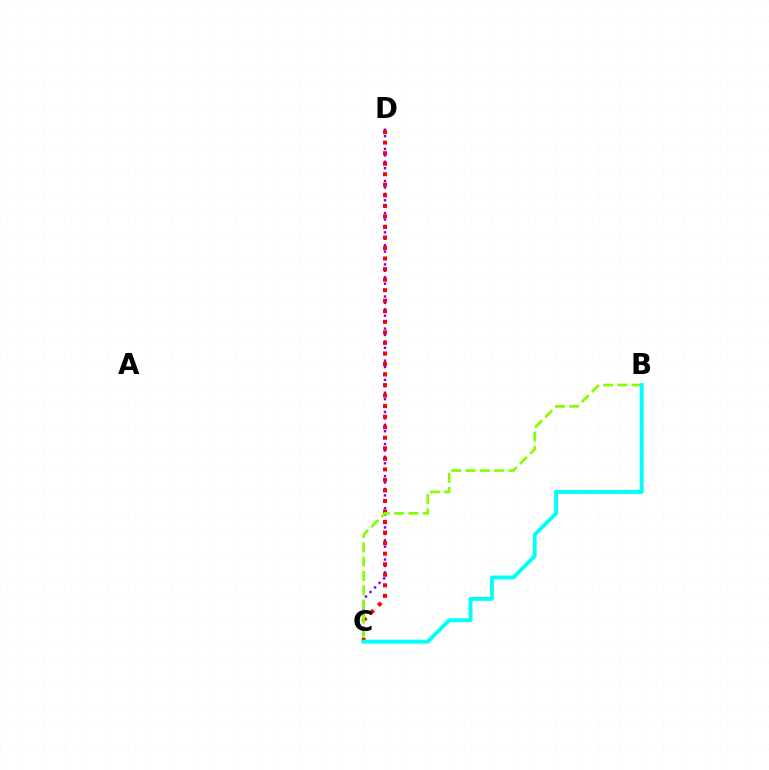{('C', 'D'): [{'color': '#7200ff', 'line_style': 'dotted', 'thickness': 1.74}, {'color': '#ff0000', 'line_style': 'dotted', 'thickness': 2.86}], ('B', 'C'): [{'color': '#84ff00', 'line_style': 'dashed', 'thickness': 1.94}, {'color': '#00fff6', 'line_style': 'solid', 'thickness': 2.8}]}